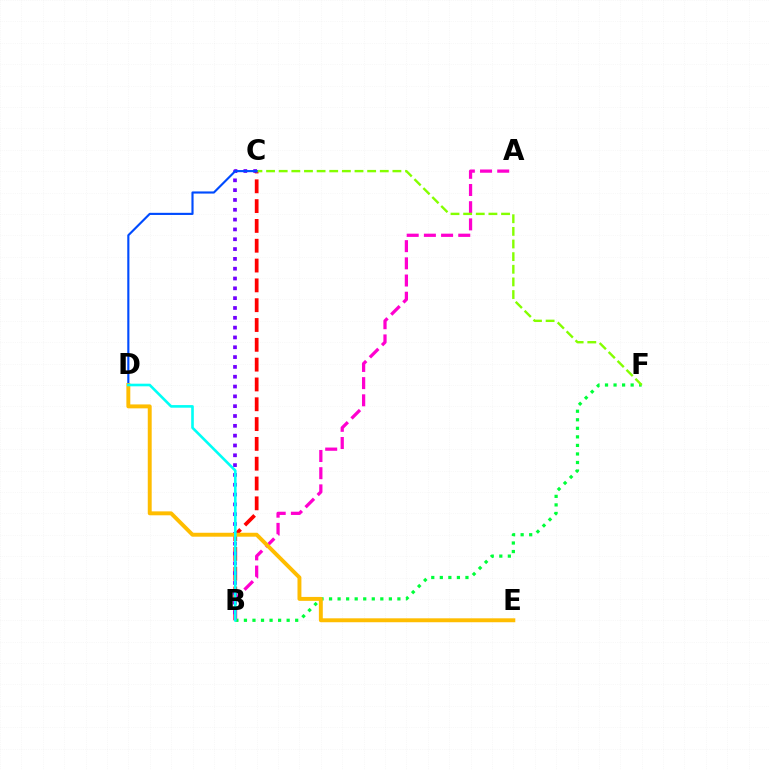{('B', 'C'): [{'color': '#ff0000', 'line_style': 'dashed', 'thickness': 2.69}, {'color': '#7200ff', 'line_style': 'dotted', 'thickness': 2.67}], ('B', 'F'): [{'color': '#00ff39', 'line_style': 'dotted', 'thickness': 2.32}], ('A', 'B'): [{'color': '#ff00cf', 'line_style': 'dashed', 'thickness': 2.33}], ('C', 'F'): [{'color': '#84ff00', 'line_style': 'dashed', 'thickness': 1.72}], ('C', 'D'): [{'color': '#004bff', 'line_style': 'solid', 'thickness': 1.54}], ('D', 'E'): [{'color': '#ffbd00', 'line_style': 'solid', 'thickness': 2.82}], ('B', 'D'): [{'color': '#00fff6', 'line_style': 'solid', 'thickness': 1.89}]}